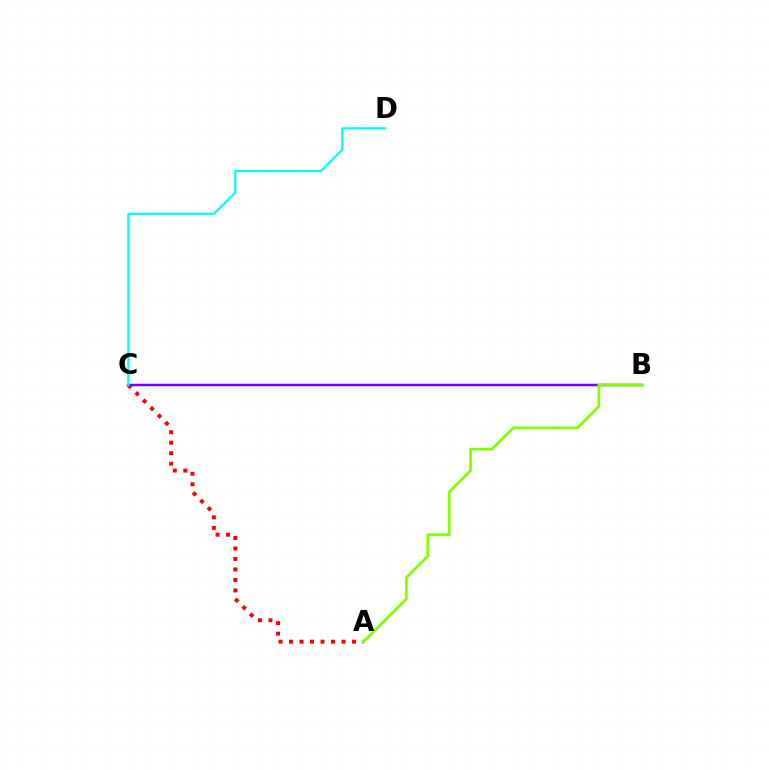{('A', 'C'): [{'color': '#ff0000', 'line_style': 'dotted', 'thickness': 2.85}], ('B', 'C'): [{'color': '#7200ff', 'line_style': 'solid', 'thickness': 1.8}], ('A', 'B'): [{'color': '#84ff00', 'line_style': 'solid', 'thickness': 1.98}], ('C', 'D'): [{'color': '#00fff6', 'line_style': 'solid', 'thickness': 1.61}]}